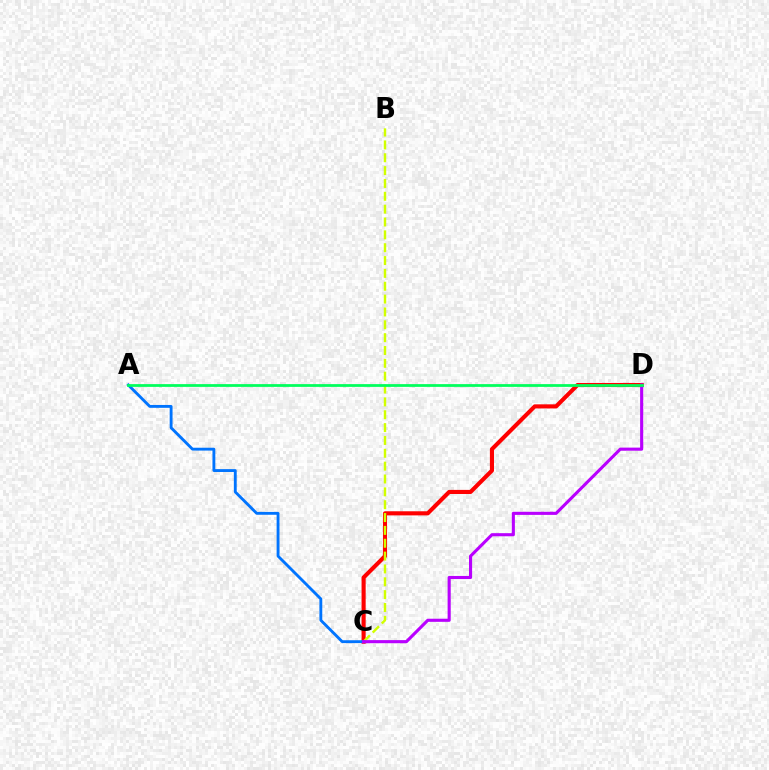{('C', 'D'): [{'color': '#ff0000', 'line_style': 'solid', 'thickness': 2.95}, {'color': '#b900ff', 'line_style': 'solid', 'thickness': 2.24}], ('B', 'C'): [{'color': '#d1ff00', 'line_style': 'dashed', 'thickness': 1.75}], ('A', 'C'): [{'color': '#0074ff', 'line_style': 'solid', 'thickness': 2.06}], ('A', 'D'): [{'color': '#00ff5c', 'line_style': 'solid', 'thickness': 1.98}]}